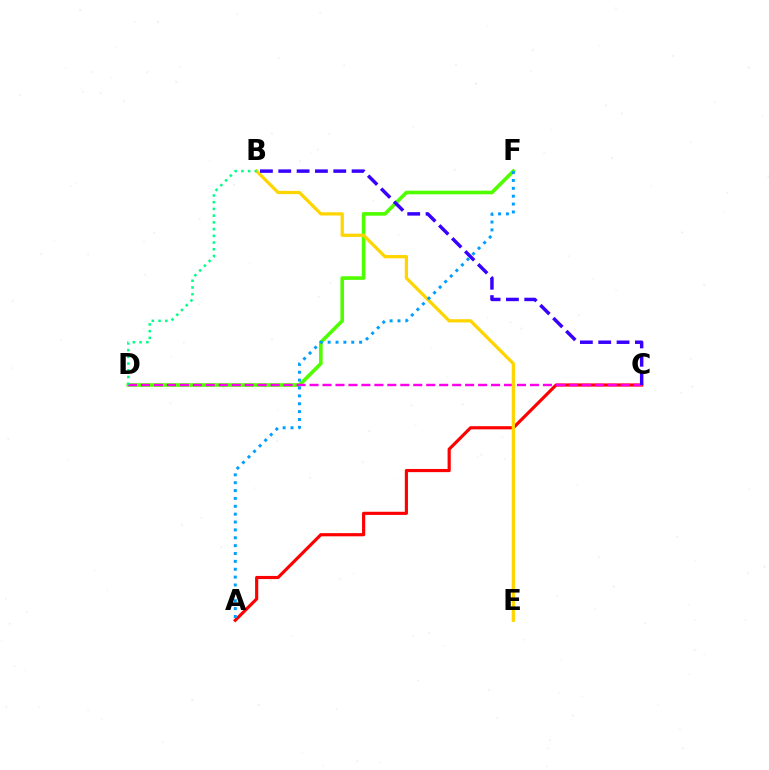{('A', 'C'): [{'color': '#ff0000', 'line_style': 'solid', 'thickness': 2.27}], ('D', 'F'): [{'color': '#4fff00', 'line_style': 'solid', 'thickness': 2.61}], ('C', 'D'): [{'color': '#ff00ed', 'line_style': 'dashed', 'thickness': 1.76}], ('B', 'E'): [{'color': '#ffd500', 'line_style': 'solid', 'thickness': 2.34}], ('A', 'F'): [{'color': '#009eff', 'line_style': 'dotted', 'thickness': 2.14}], ('B', 'C'): [{'color': '#3700ff', 'line_style': 'dashed', 'thickness': 2.49}], ('B', 'D'): [{'color': '#00ff86', 'line_style': 'dotted', 'thickness': 1.83}]}